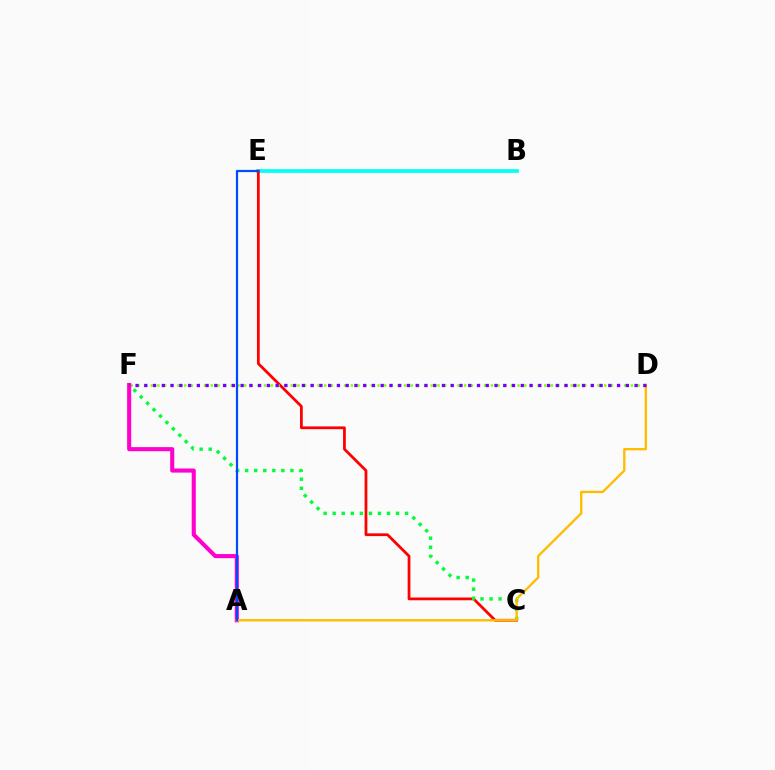{('B', 'E'): [{'color': '#00fff6', 'line_style': 'solid', 'thickness': 2.67}], ('C', 'E'): [{'color': '#ff0000', 'line_style': 'solid', 'thickness': 1.99}], ('C', 'F'): [{'color': '#00ff39', 'line_style': 'dotted', 'thickness': 2.46}], ('D', 'F'): [{'color': '#84ff00', 'line_style': 'dotted', 'thickness': 1.81}, {'color': '#7200ff', 'line_style': 'dotted', 'thickness': 2.38}], ('A', 'F'): [{'color': '#ff00cf', 'line_style': 'solid', 'thickness': 2.94}], ('A', 'D'): [{'color': '#ffbd00', 'line_style': 'solid', 'thickness': 1.69}], ('A', 'E'): [{'color': '#004bff', 'line_style': 'solid', 'thickness': 1.6}]}